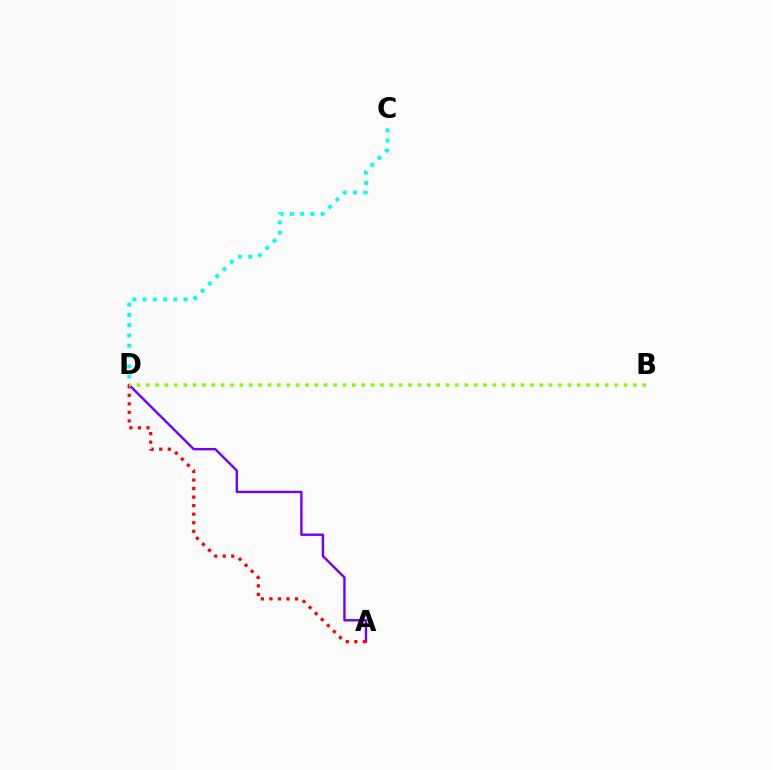{('C', 'D'): [{'color': '#00fff6', 'line_style': 'dotted', 'thickness': 2.79}], ('A', 'D'): [{'color': '#7200ff', 'line_style': 'solid', 'thickness': 1.72}, {'color': '#ff0000', 'line_style': 'dotted', 'thickness': 2.32}], ('B', 'D'): [{'color': '#84ff00', 'line_style': 'dotted', 'thickness': 2.55}]}